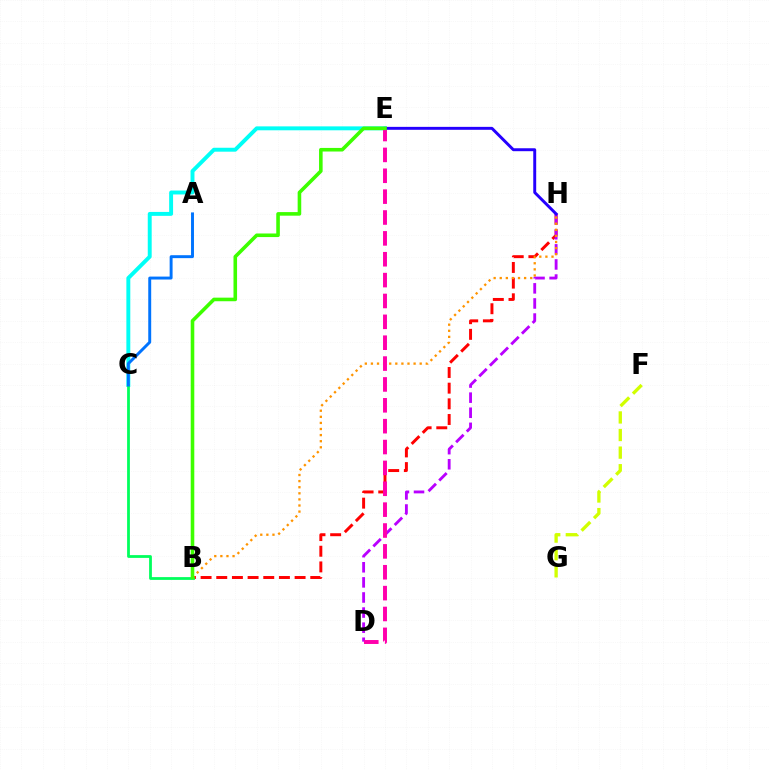{('B', 'H'): [{'color': '#ff0000', 'line_style': 'dashed', 'thickness': 2.13}, {'color': '#ff9400', 'line_style': 'dotted', 'thickness': 1.66}], ('C', 'E'): [{'color': '#00fff6', 'line_style': 'solid', 'thickness': 2.83}], ('D', 'H'): [{'color': '#b900ff', 'line_style': 'dashed', 'thickness': 2.05}], ('B', 'C'): [{'color': '#00ff5c', 'line_style': 'solid', 'thickness': 2.0}], ('D', 'E'): [{'color': '#ff00ac', 'line_style': 'dashed', 'thickness': 2.83}], ('E', 'H'): [{'color': '#2500ff', 'line_style': 'solid', 'thickness': 2.12}], ('F', 'G'): [{'color': '#d1ff00', 'line_style': 'dashed', 'thickness': 2.39}], ('A', 'C'): [{'color': '#0074ff', 'line_style': 'solid', 'thickness': 2.11}], ('B', 'E'): [{'color': '#3dff00', 'line_style': 'solid', 'thickness': 2.58}]}